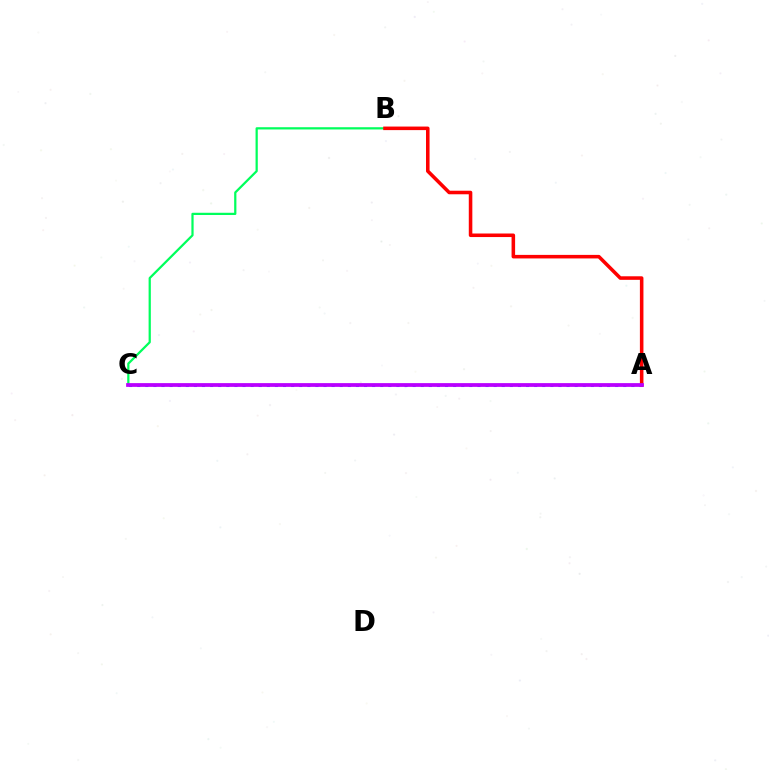{('A', 'C'): [{'color': '#d1ff00', 'line_style': 'solid', 'thickness': 1.58}, {'color': '#0074ff', 'line_style': 'dotted', 'thickness': 2.2}, {'color': '#b900ff', 'line_style': 'solid', 'thickness': 2.7}], ('B', 'C'): [{'color': '#00ff5c', 'line_style': 'solid', 'thickness': 1.61}], ('A', 'B'): [{'color': '#ff0000', 'line_style': 'solid', 'thickness': 2.56}]}